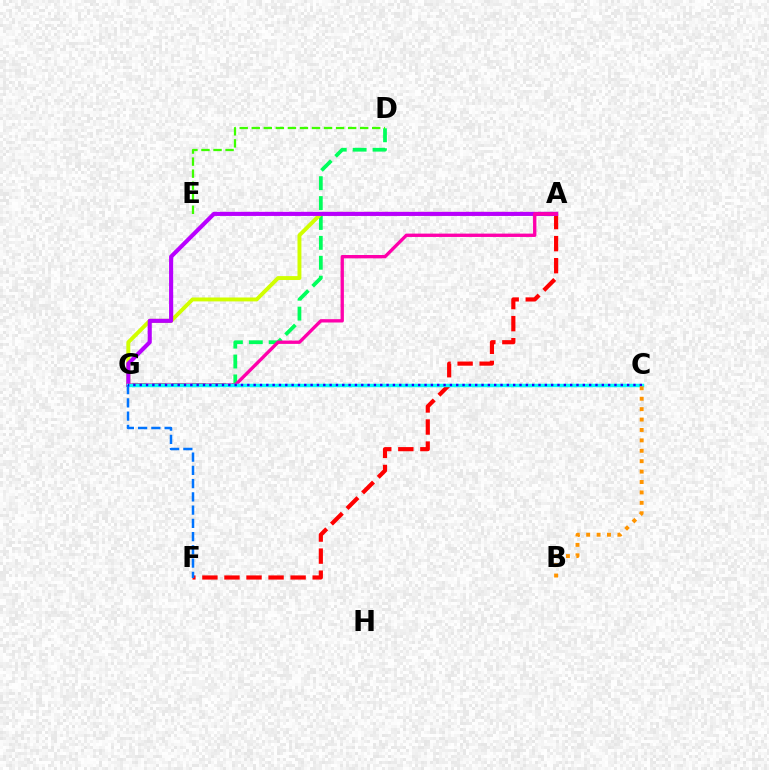{('A', 'F'): [{'color': '#ff0000', 'line_style': 'dashed', 'thickness': 3.0}], ('D', 'G'): [{'color': '#00ff5c', 'line_style': 'dashed', 'thickness': 2.7}], ('A', 'G'): [{'color': '#d1ff00', 'line_style': 'solid', 'thickness': 2.81}, {'color': '#b900ff', 'line_style': 'solid', 'thickness': 2.96}, {'color': '#ff00ac', 'line_style': 'solid', 'thickness': 2.41}], ('D', 'E'): [{'color': '#3dff00', 'line_style': 'dashed', 'thickness': 1.64}], ('C', 'G'): [{'color': '#00fff6', 'line_style': 'solid', 'thickness': 2.51}, {'color': '#2500ff', 'line_style': 'dotted', 'thickness': 1.72}], ('F', 'G'): [{'color': '#0074ff', 'line_style': 'dashed', 'thickness': 1.8}], ('B', 'C'): [{'color': '#ff9400', 'line_style': 'dotted', 'thickness': 2.83}]}